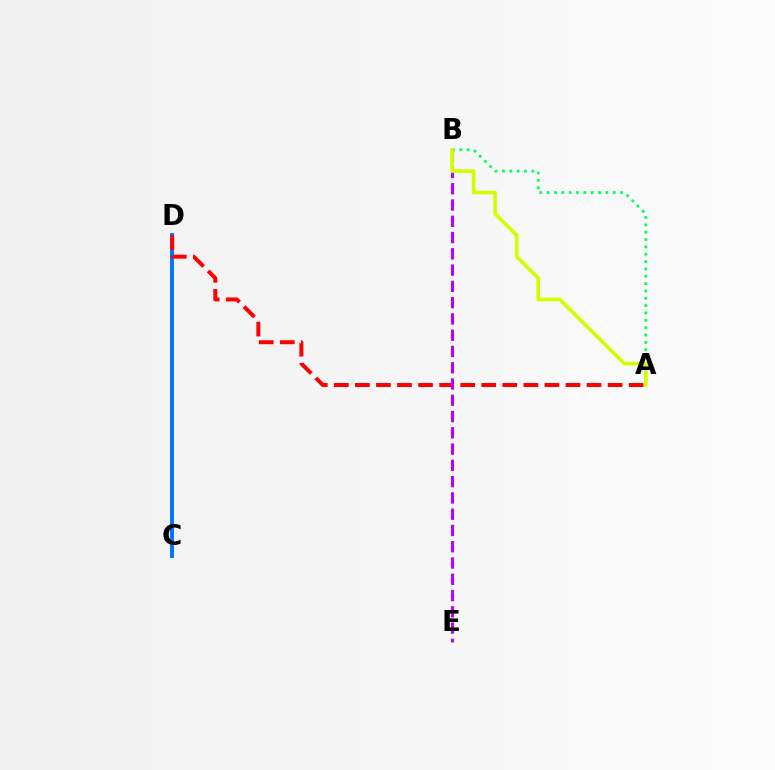{('A', 'B'): [{'color': '#00ff5c', 'line_style': 'dotted', 'thickness': 2.0}, {'color': '#d1ff00', 'line_style': 'solid', 'thickness': 2.62}], ('C', 'D'): [{'color': '#0074ff', 'line_style': 'solid', 'thickness': 2.83}], ('A', 'D'): [{'color': '#ff0000', 'line_style': 'dashed', 'thickness': 2.86}], ('B', 'E'): [{'color': '#b900ff', 'line_style': 'dashed', 'thickness': 2.21}]}